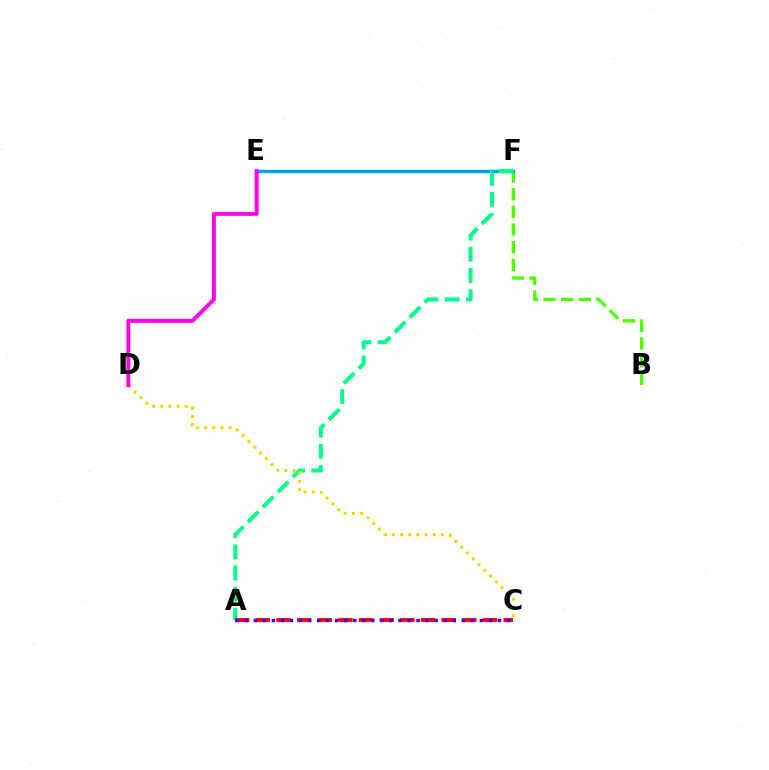{('B', 'F'): [{'color': '#4fff00', 'line_style': 'dashed', 'thickness': 2.4}], ('E', 'F'): [{'color': '#009eff', 'line_style': 'solid', 'thickness': 2.44}], ('A', 'F'): [{'color': '#00ff86', 'line_style': 'dashed', 'thickness': 2.88}], ('A', 'C'): [{'color': '#ff0000', 'line_style': 'dashed', 'thickness': 2.81}, {'color': '#3700ff', 'line_style': 'dotted', 'thickness': 2.46}], ('C', 'D'): [{'color': '#ffd500', 'line_style': 'dotted', 'thickness': 2.22}], ('D', 'E'): [{'color': '#ff00ed', 'line_style': 'solid', 'thickness': 2.83}]}